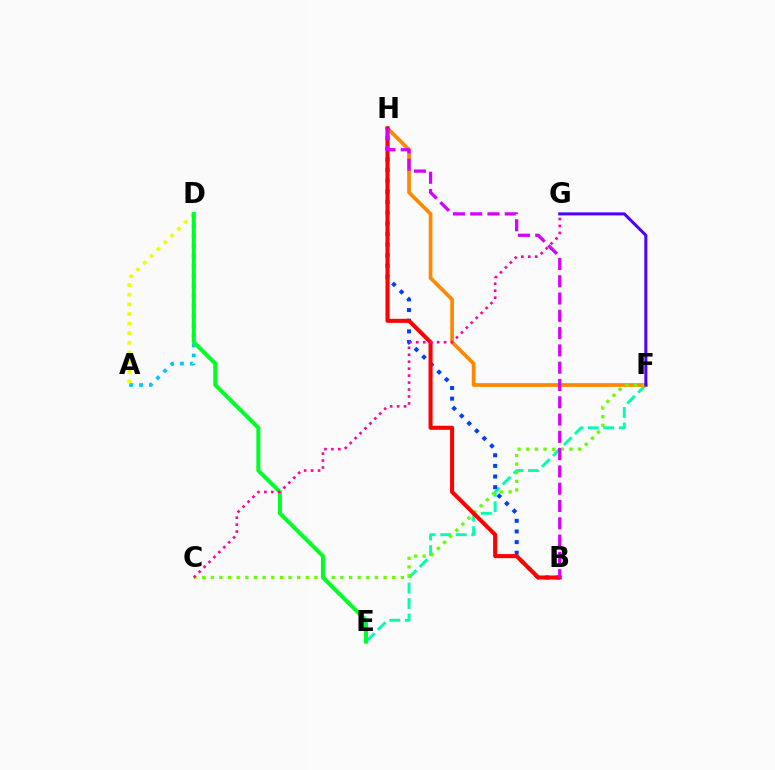{('E', 'F'): [{'color': '#00ffaf', 'line_style': 'dashed', 'thickness': 2.1}], ('F', 'H'): [{'color': '#ff8800', 'line_style': 'solid', 'thickness': 2.66}], ('C', 'F'): [{'color': '#66ff00', 'line_style': 'dotted', 'thickness': 2.35}], ('B', 'H'): [{'color': '#003fff', 'line_style': 'dotted', 'thickness': 2.89}, {'color': '#ff0000', 'line_style': 'solid', 'thickness': 2.92}, {'color': '#d600ff', 'line_style': 'dashed', 'thickness': 2.35}], ('F', 'G'): [{'color': '#4f00ff', 'line_style': 'solid', 'thickness': 2.18}], ('A', 'D'): [{'color': '#00c7ff', 'line_style': 'dotted', 'thickness': 2.71}, {'color': '#eeff00', 'line_style': 'dotted', 'thickness': 2.62}], ('D', 'E'): [{'color': '#00ff27', 'line_style': 'solid', 'thickness': 2.88}], ('C', 'G'): [{'color': '#ff00a0', 'line_style': 'dotted', 'thickness': 1.89}]}